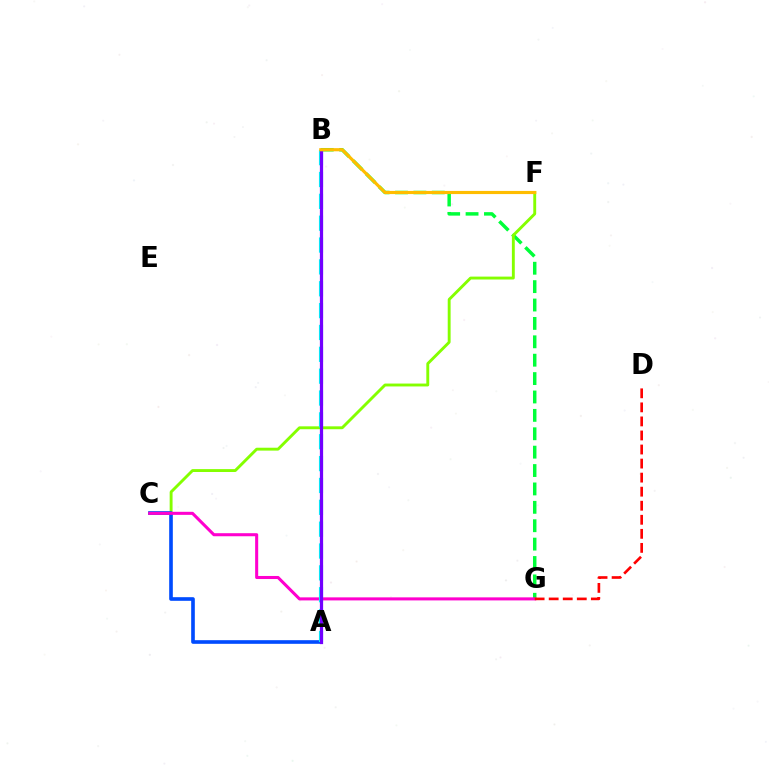{('B', 'G'): [{'color': '#00ff39', 'line_style': 'dashed', 'thickness': 2.5}], ('C', 'F'): [{'color': '#84ff00', 'line_style': 'solid', 'thickness': 2.08}], ('A', 'C'): [{'color': '#004bff', 'line_style': 'solid', 'thickness': 2.62}], ('C', 'G'): [{'color': '#ff00cf', 'line_style': 'solid', 'thickness': 2.2}], ('A', 'B'): [{'color': '#00fff6', 'line_style': 'dashed', 'thickness': 2.97}, {'color': '#7200ff', 'line_style': 'solid', 'thickness': 2.32}], ('D', 'G'): [{'color': '#ff0000', 'line_style': 'dashed', 'thickness': 1.91}], ('B', 'F'): [{'color': '#ffbd00', 'line_style': 'solid', 'thickness': 2.27}]}